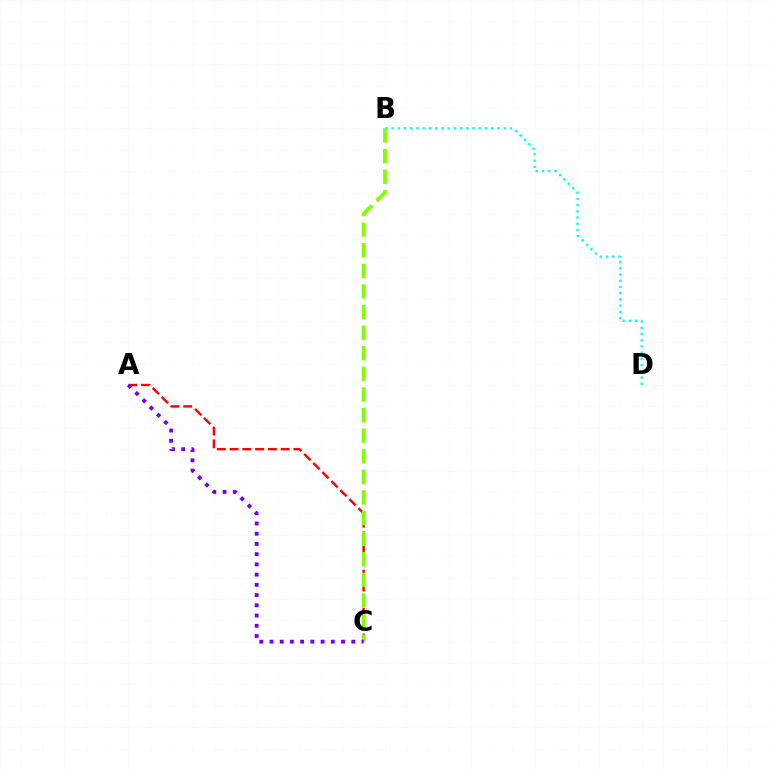{('A', 'C'): [{'color': '#ff0000', 'line_style': 'dashed', 'thickness': 1.73}, {'color': '#7200ff', 'line_style': 'dotted', 'thickness': 2.78}], ('B', 'C'): [{'color': '#84ff00', 'line_style': 'dashed', 'thickness': 2.8}], ('B', 'D'): [{'color': '#00fff6', 'line_style': 'dotted', 'thickness': 1.69}]}